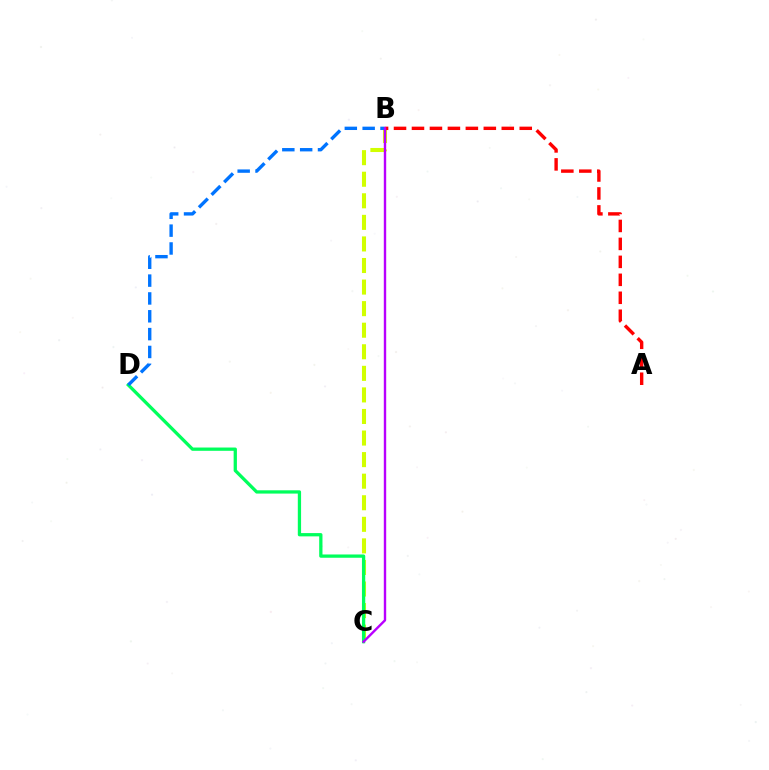{('B', 'C'): [{'color': '#d1ff00', 'line_style': 'dashed', 'thickness': 2.93}, {'color': '#b900ff', 'line_style': 'solid', 'thickness': 1.73}], ('C', 'D'): [{'color': '#00ff5c', 'line_style': 'solid', 'thickness': 2.36}], ('B', 'D'): [{'color': '#0074ff', 'line_style': 'dashed', 'thickness': 2.42}], ('A', 'B'): [{'color': '#ff0000', 'line_style': 'dashed', 'thickness': 2.44}]}